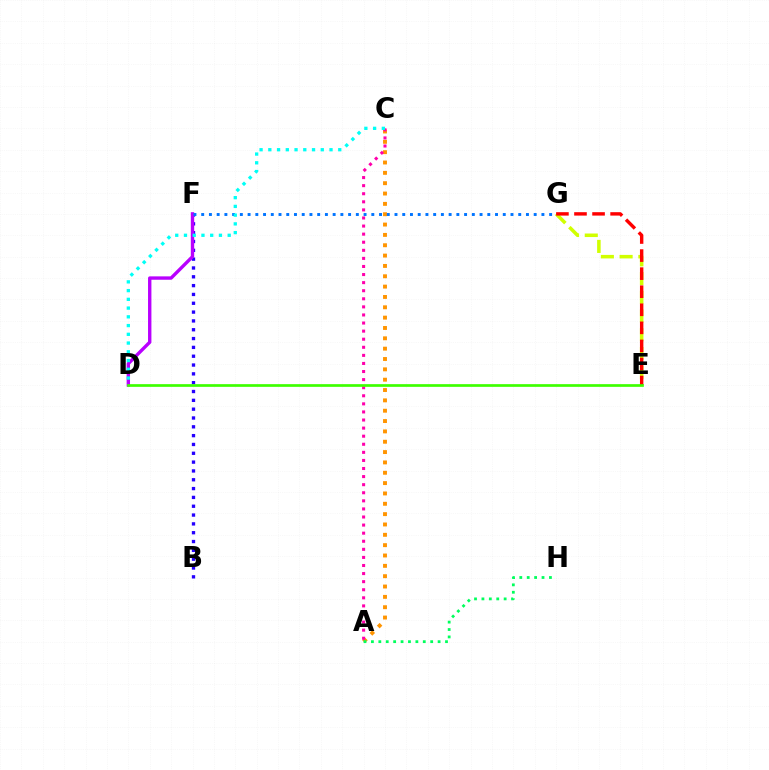{('B', 'F'): [{'color': '#2500ff', 'line_style': 'dotted', 'thickness': 2.4}], ('E', 'G'): [{'color': '#d1ff00', 'line_style': 'dashed', 'thickness': 2.55}, {'color': '#ff0000', 'line_style': 'dashed', 'thickness': 2.45}], ('A', 'C'): [{'color': '#ff9400', 'line_style': 'dotted', 'thickness': 2.81}, {'color': '#ff00ac', 'line_style': 'dotted', 'thickness': 2.2}], ('D', 'F'): [{'color': '#b900ff', 'line_style': 'solid', 'thickness': 2.43}], ('F', 'G'): [{'color': '#0074ff', 'line_style': 'dotted', 'thickness': 2.1}], ('D', 'E'): [{'color': '#3dff00', 'line_style': 'solid', 'thickness': 1.94}], ('C', 'D'): [{'color': '#00fff6', 'line_style': 'dotted', 'thickness': 2.38}], ('A', 'H'): [{'color': '#00ff5c', 'line_style': 'dotted', 'thickness': 2.01}]}